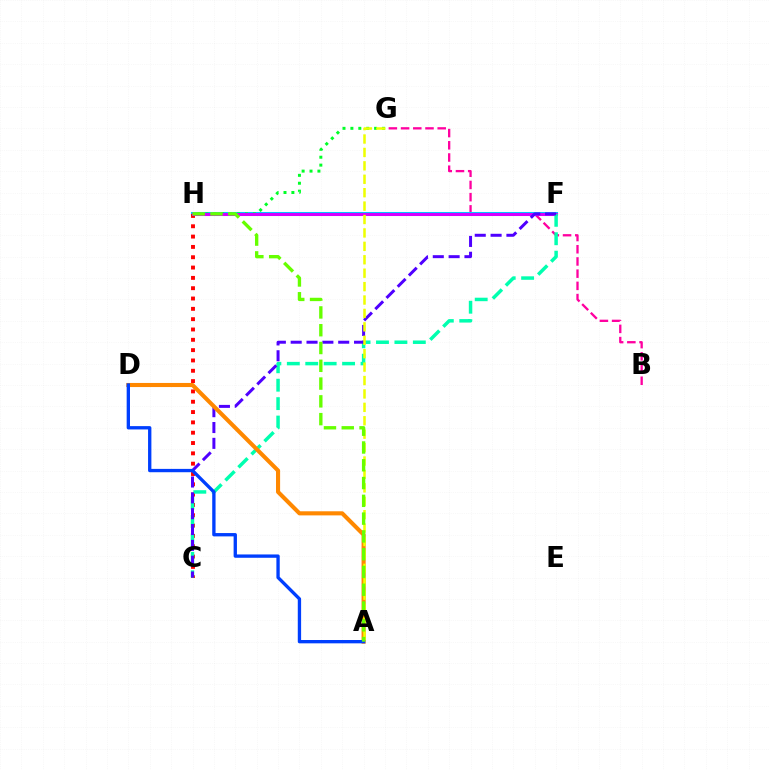{('B', 'G'): [{'color': '#ff00a0', 'line_style': 'dashed', 'thickness': 1.66}], ('F', 'H'): [{'color': '#00c7ff', 'line_style': 'solid', 'thickness': 2.91}, {'color': '#d600ff', 'line_style': 'solid', 'thickness': 2.17}], ('C', 'H'): [{'color': '#ff0000', 'line_style': 'dotted', 'thickness': 2.8}], ('G', 'H'): [{'color': '#00ff27', 'line_style': 'dotted', 'thickness': 2.15}], ('C', 'F'): [{'color': '#00ffaf', 'line_style': 'dashed', 'thickness': 2.5}, {'color': '#4f00ff', 'line_style': 'dashed', 'thickness': 2.15}], ('A', 'D'): [{'color': '#ff8800', 'line_style': 'solid', 'thickness': 2.95}, {'color': '#003fff', 'line_style': 'solid', 'thickness': 2.4}], ('A', 'G'): [{'color': '#eeff00', 'line_style': 'dashed', 'thickness': 1.82}], ('A', 'H'): [{'color': '#66ff00', 'line_style': 'dashed', 'thickness': 2.42}]}